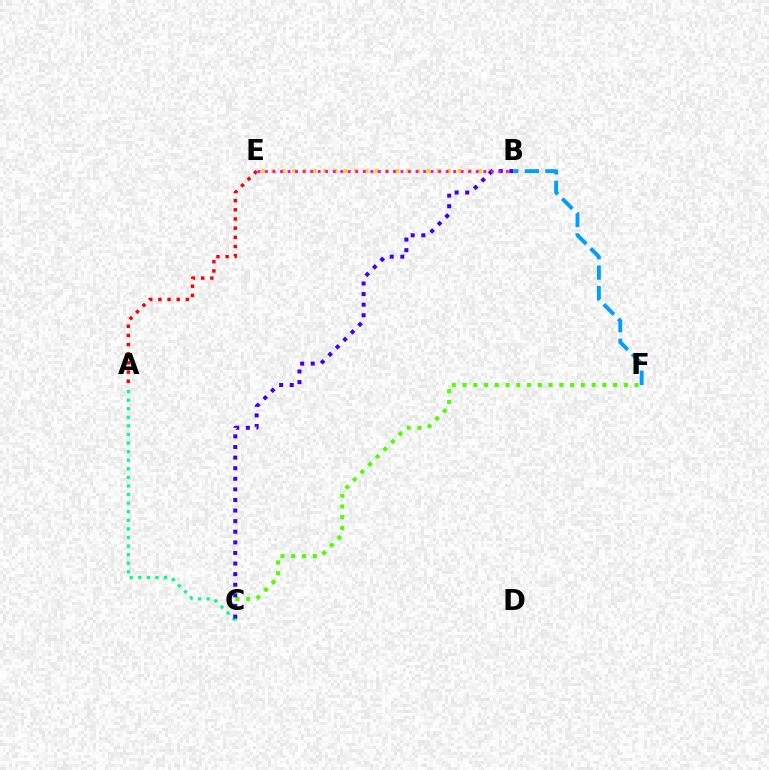{('A', 'E'): [{'color': '#ff0000', 'line_style': 'dotted', 'thickness': 2.49}], ('B', 'E'): [{'color': '#ffd500', 'line_style': 'dotted', 'thickness': 2.81}, {'color': '#ff00ed', 'line_style': 'dotted', 'thickness': 2.05}], ('C', 'F'): [{'color': '#4fff00', 'line_style': 'dotted', 'thickness': 2.92}], ('A', 'C'): [{'color': '#00ff86', 'line_style': 'dotted', 'thickness': 2.33}], ('B', 'C'): [{'color': '#3700ff', 'line_style': 'dotted', 'thickness': 2.88}], ('B', 'F'): [{'color': '#009eff', 'line_style': 'dashed', 'thickness': 2.78}]}